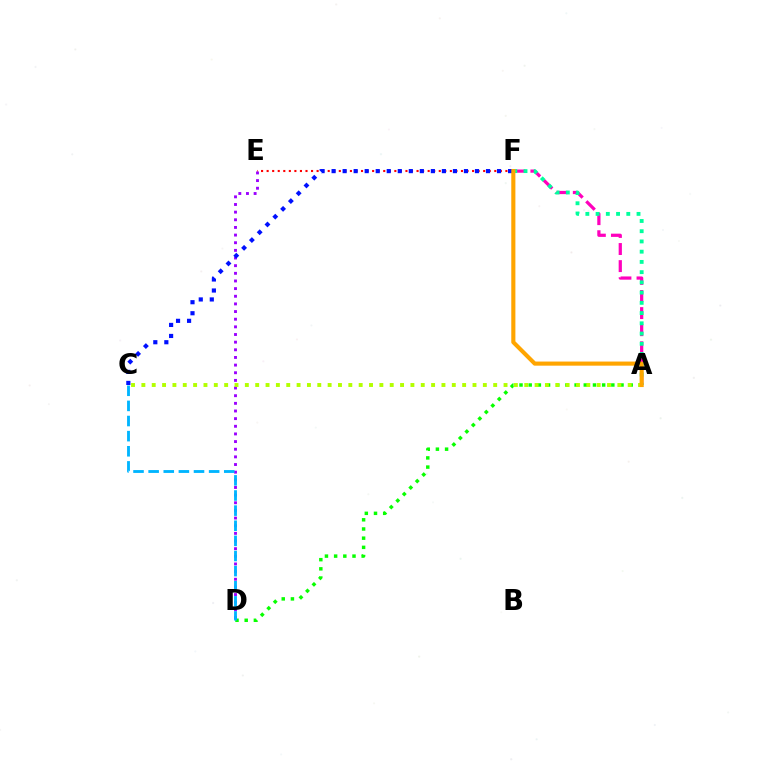{('E', 'F'): [{'color': '#ff0000', 'line_style': 'dotted', 'thickness': 1.51}], ('A', 'D'): [{'color': '#08ff00', 'line_style': 'dotted', 'thickness': 2.49}], ('A', 'F'): [{'color': '#ff00bd', 'line_style': 'dashed', 'thickness': 2.32}, {'color': '#00ff9d', 'line_style': 'dotted', 'thickness': 2.78}, {'color': '#ffa500', 'line_style': 'solid', 'thickness': 2.96}], ('D', 'E'): [{'color': '#9b00ff', 'line_style': 'dotted', 'thickness': 2.08}], ('C', 'F'): [{'color': '#0010ff', 'line_style': 'dotted', 'thickness': 3.0}], ('C', 'D'): [{'color': '#00b5ff', 'line_style': 'dashed', 'thickness': 2.05}], ('A', 'C'): [{'color': '#b3ff00', 'line_style': 'dotted', 'thickness': 2.81}]}